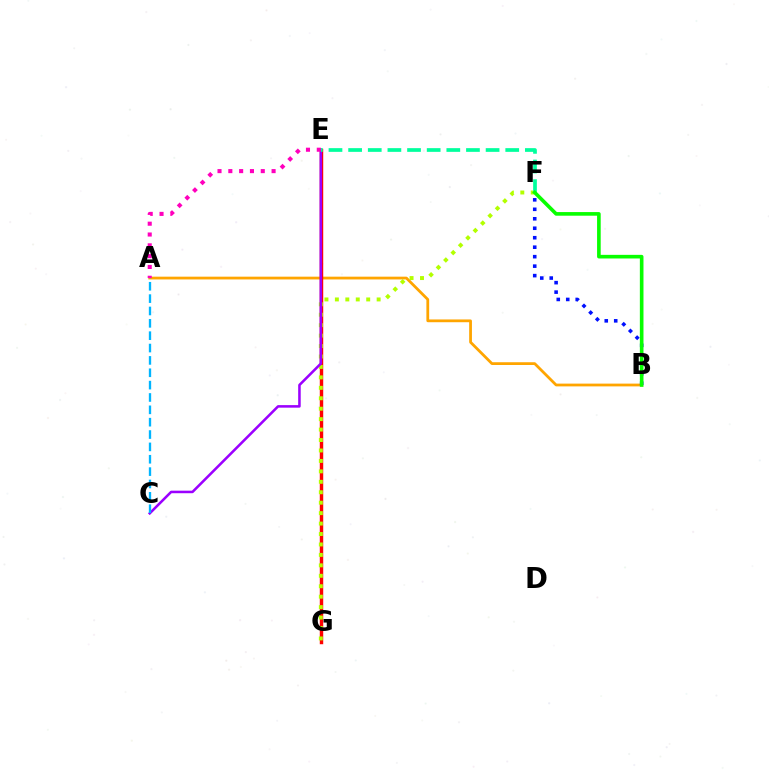{('A', 'B'): [{'color': '#ffa500', 'line_style': 'solid', 'thickness': 2.0}], ('E', 'G'): [{'color': '#ff0000', 'line_style': 'solid', 'thickness': 2.47}], ('F', 'G'): [{'color': '#b3ff00', 'line_style': 'dotted', 'thickness': 2.84}], ('C', 'E'): [{'color': '#9b00ff', 'line_style': 'solid', 'thickness': 1.84}], ('E', 'F'): [{'color': '#00ff9d', 'line_style': 'dashed', 'thickness': 2.67}], ('B', 'F'): [{'color': '#0010ff', 'line_style': 'dotted', 'thickness': 2.57}, {'color': '#08ff00', 'line_style': 'solid', 'thickness': 2.61}], ('A', 'E'): [{'color': '#ff00bd', 'line_style': 'dotted', 'thickness': 2.94}], ('A', 'C'): [{'color': '#00b5ff', 'line_style': 'dashed', 'thickness': 1.68}]}